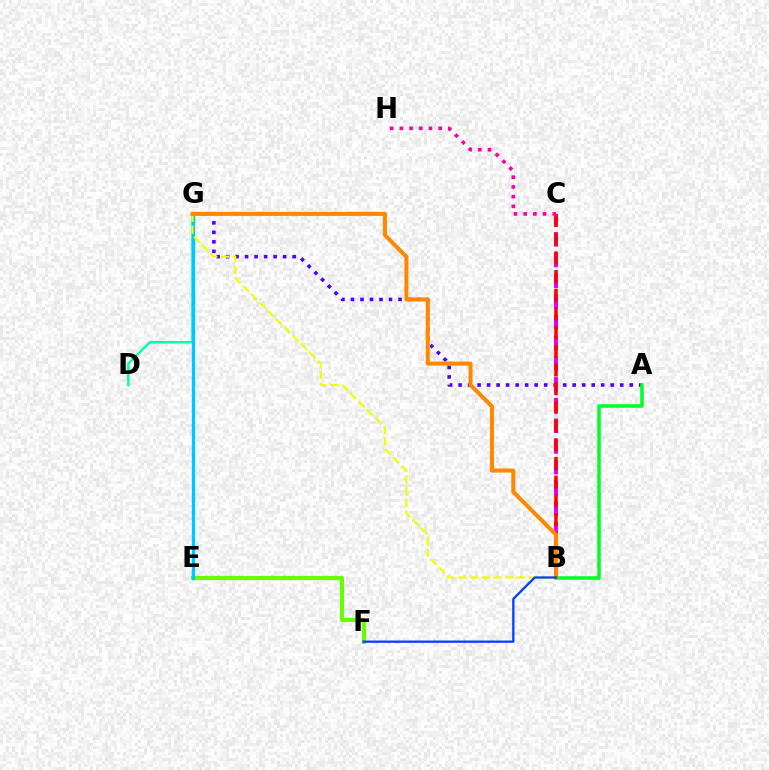{('D', 'G'): [{'color': '#00ffaf', 'line_style': 'solid', 'thickness': 1.77}], ('E', 'F'): [{'color': '#66ff00', 'line_style': 'solid', 'thickness': 2.97}], ('A', 'G'): [{'color': '#4f00ff', 'line_style': 'dotted', 'thickness': 2.58}], ('E', 'G'): [{'color': '#00c7ff', 'line_style': 'solid', 'thickness': 2.41}], ('B', 'G'): [{'color': '#eeff00', 'line_style': 'dashed', 'thickness': 1.59}, {'color': '#ff8800', 'line_style': 'solid', 'thickness': 2.91}], ('B', 'C'): [{'color': '#d600ff', 'line_style': 'dashed', 'thickness': 2.81}, {'color': '#ff0000', 'line_style': 'dashed', 'thickness': 2.54}], ('A', 'B'): [{'color': '#00ff27', 'line_style': 'solid', 'thickness': 2.53}], ('C', 'H'): [{'color': '#ff00a0', 'line_style': 'dotted', 'thickness': 2.64}], ('B', 'F'): [{'color': '#003fff', 'line_style': 'solid', 'thickness': 1.64}]}